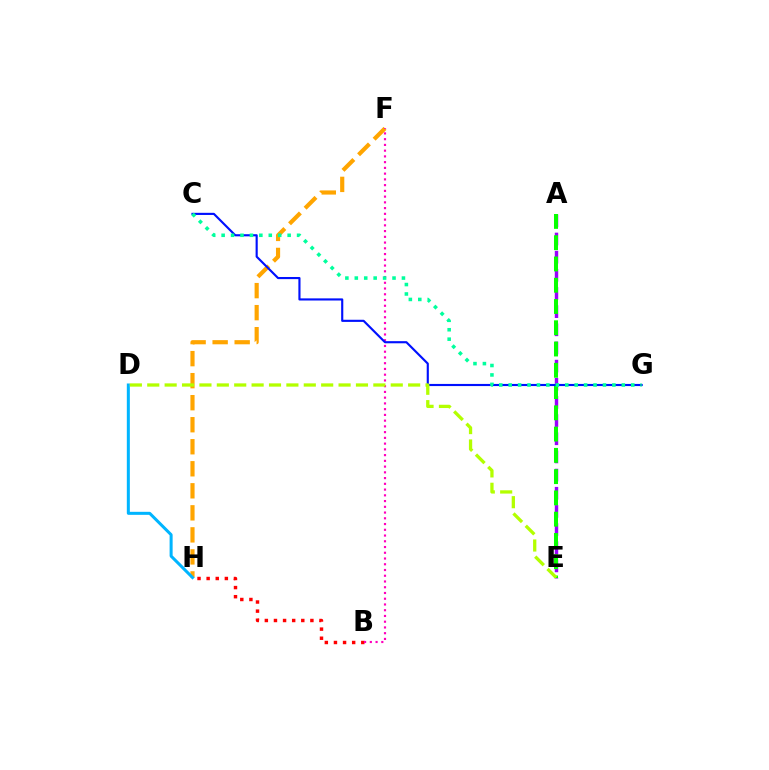{('B', 'H'): [{'color': '#ff0000', 'line_style': 'dotted', 'thickness': 2.48}], ('F', 'H'): [{'color': '#ffa500', 'line_style': 'dashed', 'thickness': 2.99}], ('D', 'H'): [{'color': '#00b5ff', 'line_style': 'solid', 'thickness': 2.18}], ('B', 'F'): [{'color': '#ff00bd', 'line_style': 'dotted', 'thickness': 1.56}], ('A', 'E'): [{'color': '#9b00ff', 'line_style': 'dashed', 'thickness': 2.47}, {'color': '#08ff00', 'line_style': 'dashed', 'thickness': 2.89}], ('C', 'G'): [{'color': '#0010ff', 'line_style': 'solid', 'thickness': 1.54}, {'color': '#00ff9d', 'line_style': 'dotted', 'thickness': 2.56}], ('D', 'E'): [{'color': '#b3ff00', 'line_style': 'dashed', 'thickness': 2.36}]}